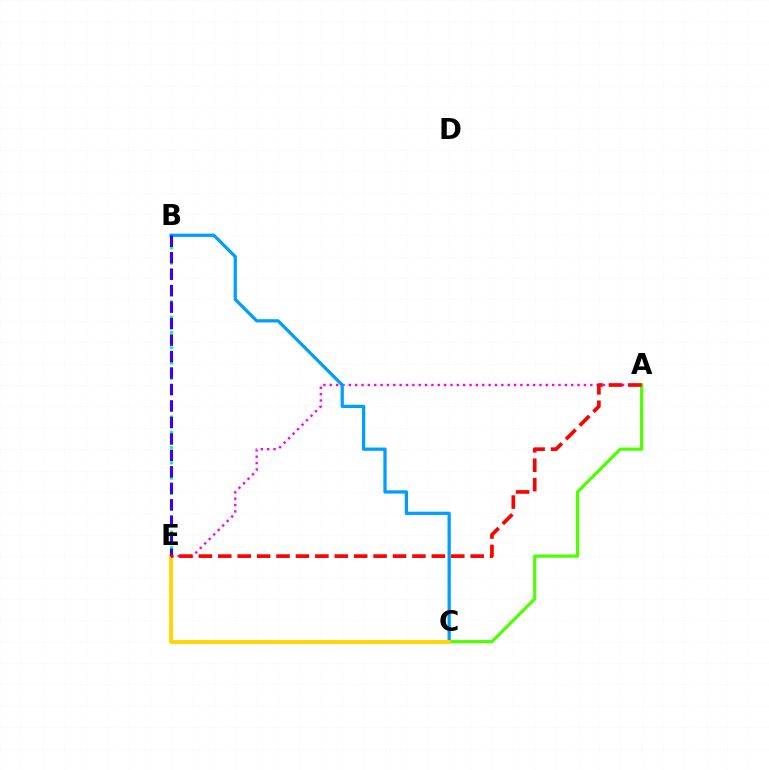{('B', 'E'): [{'color': '#00ff86', 'line_style': 'dotted', 'thickness': 2.09}, {'color': '#3700ff', 'line_style': 'dashed', 'thickness': 2.24}], ('A', 'E'): [{'color': '#ff00ed', 'line_style': 'dotted', 'thickness': 1.73}, {'color': '#ff0000', 'line_style': 'dashed', 'thickness': 2.64}], ('A', 'C'): [{'color': '#4fff00', 'line_style': 'solid', 'thickness': 2.32}], ('B', 'C'): [{'color': '#009eff', 'line_style': 'solid', 'thickness': 2.35}], ('C', 'E'): [{'color': '#ffd500', 'line_style': 'solid', 'thickness': 2.77}]}